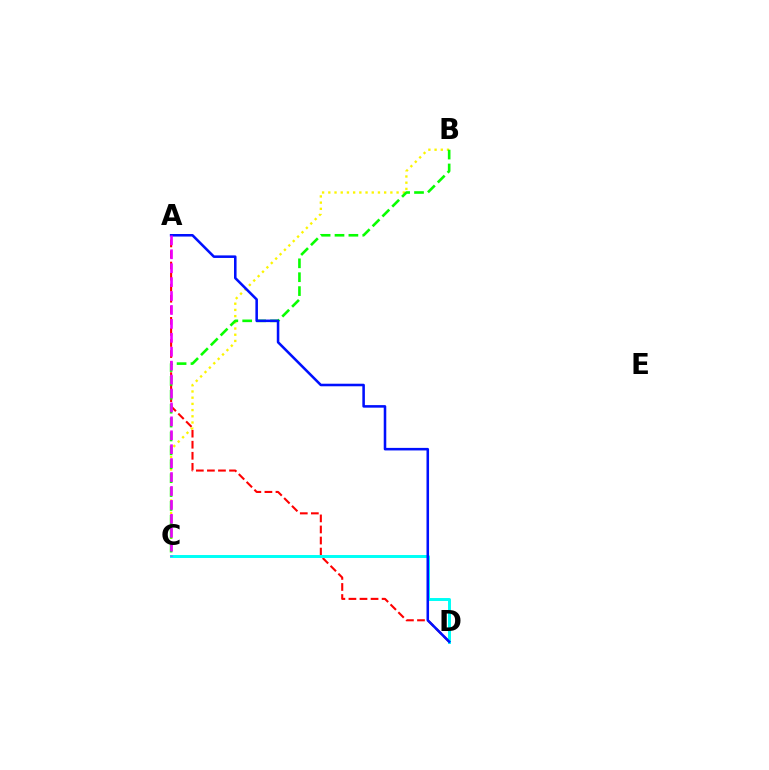{('A', 'D'): [{'color': '#ff0000', 'line_style': 'dashed', 'thickness': 1.5}, {'color': '#0010ff', 'line_style': 'solid', 'thickness': 1.84}], ('B', 'C'): [{'color': '#fcf500', 'line_style': 'dotted', 'thickness': 1.69}, {'color': '#08ff00', 'line_style': 'dashed', 'thickness': 1.89}], ('C', 'D'): [{'color': '#00fff6', 'line_style': 'solid', 'thickness': 2.13}], ('A', 'C'): [{'color': '#ee00ff', 'line_style': 'dashed', 'thickness': 1.89}]}